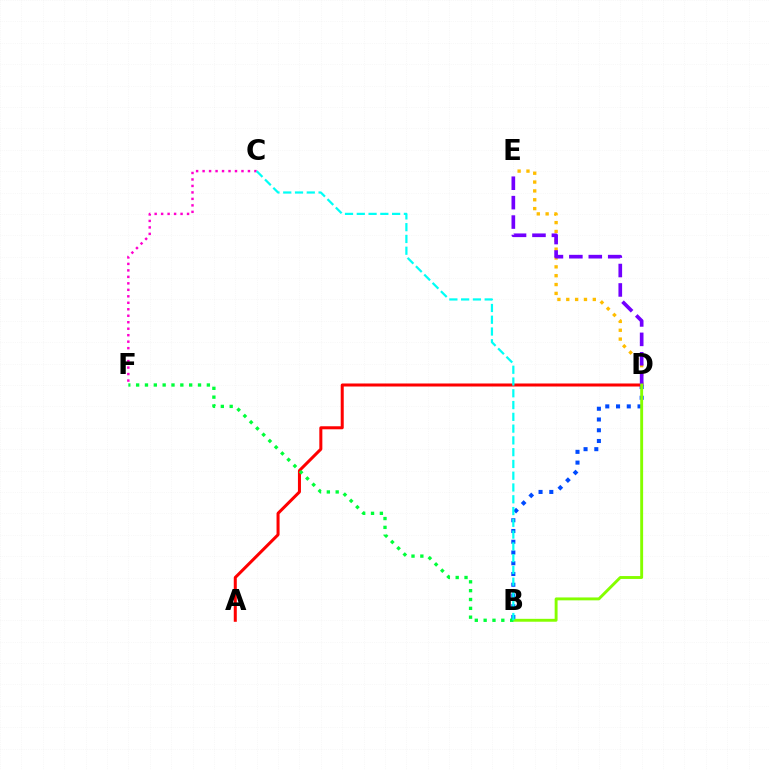{('D', 'E'): [{'color': '#ffbd00', 'line_style': 'dotted', 'thickness': 2.4}, {'color': '#7200ff', 'line_style': 'dashed', 'thickness': 2.64}], ('B', 'D'): [{'color': '#004bff', 'line_style': 'dotted', 'thickness': 2.92}, {'color': '#84ff00', 'line_style': 'solid', 'thickness': 2.09}], ('A', 'D'): [{'color': '#ff0000', 'line_style': 'solid', 'thickness': 2.18}], ('C', 'F'): [{'color': '#ff00cf', 'line_style': 'dotted', 'thickness': 1.76}], ('B', 'F'): [{'color': '#00ff39', 'line_style': 'dotted', 'thickness': 2.4}], ('B', 'C'): [{'color': '#00fff6', 'line_style': 'dashed', 'thickness': 1.6}]}